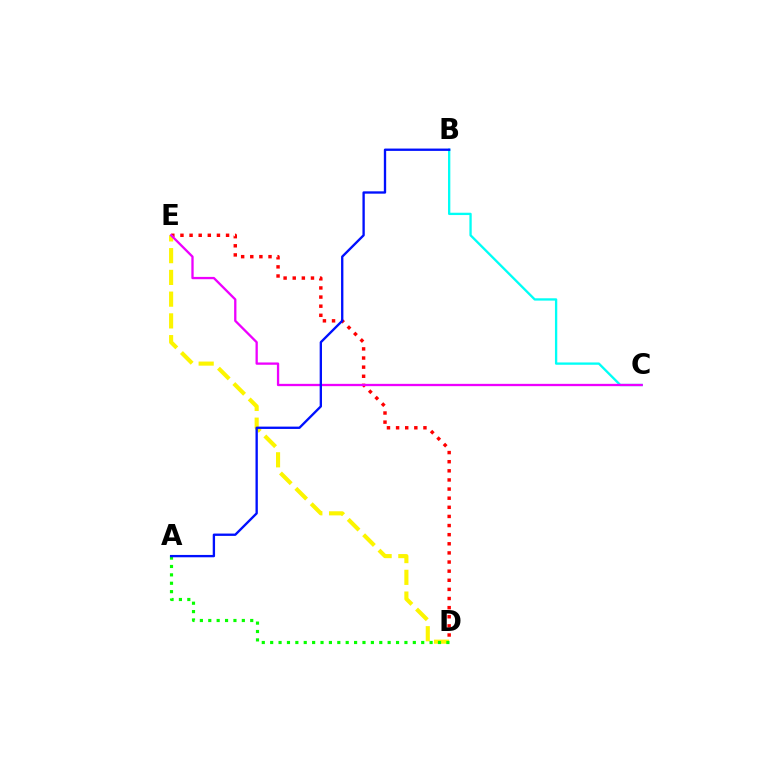{('D', 'E'): [{'color': '#ff0000', 'line_style': 'dotted', 'thickness': 2.48}, {'color': '#fcf500', 'line_style': 'dashed', 'thickness': 2.95}], ('A', 'D'): [{'color': '#08ff00', 'line_style': 'dotted', 'thickness': 2.28}], ('B', 'C'): [{'color': '#00fff6', 'line_style': 'solid', 'thickness': 1.67}], ('C', 'E'): [{'color': '#ee00ff', 'line_style': 'solid', 'thickness': 1.66}], ('A', 'B'): [{'color': '#0010ff', 'line_style': 'solid', 'thickness': 1.68}]}